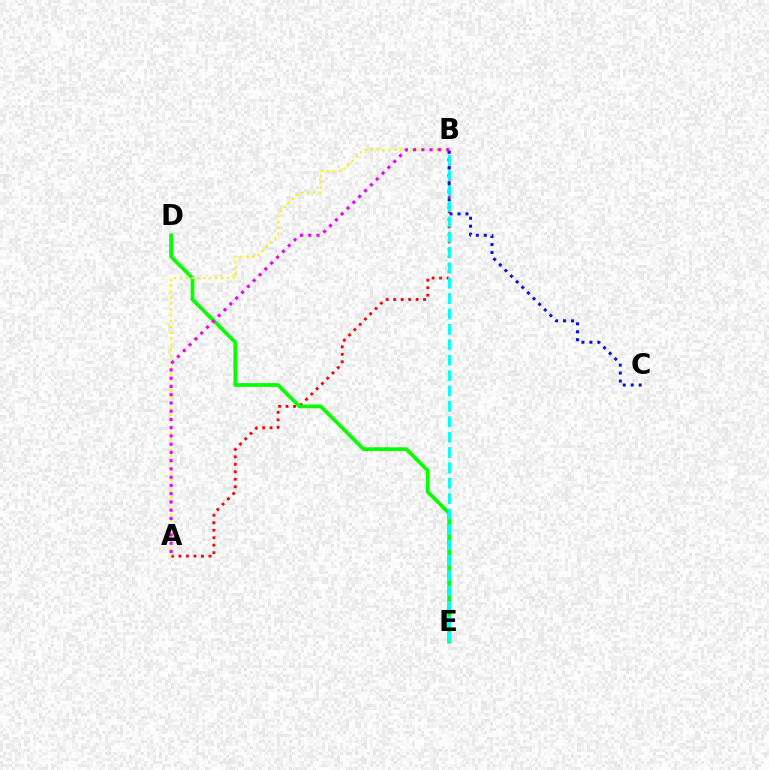{('A', 'B'): [{'color': '#ff0000', 'line_style': 'dotted', 'thickness': 2.03}, {'color': '#fcf500', 'line_style': 'dotted', 'thickness': 1.59}, {'color': '#ee00ff', 'line_style': 'dotted', 'thickness': 2.24}], ('D', 'E'): [{'color': '#08ff00', 'line_style': 'solid', 'thickness': 2.7}], ('B', 'C'): [{'color': '#0010ff', 'line_style': 'dotted', 'thickness': 2.16}], ('B', 'E'): [{'color': '#00fff6', 'line_style': 'dashed', 'thickness': 2.09}]}